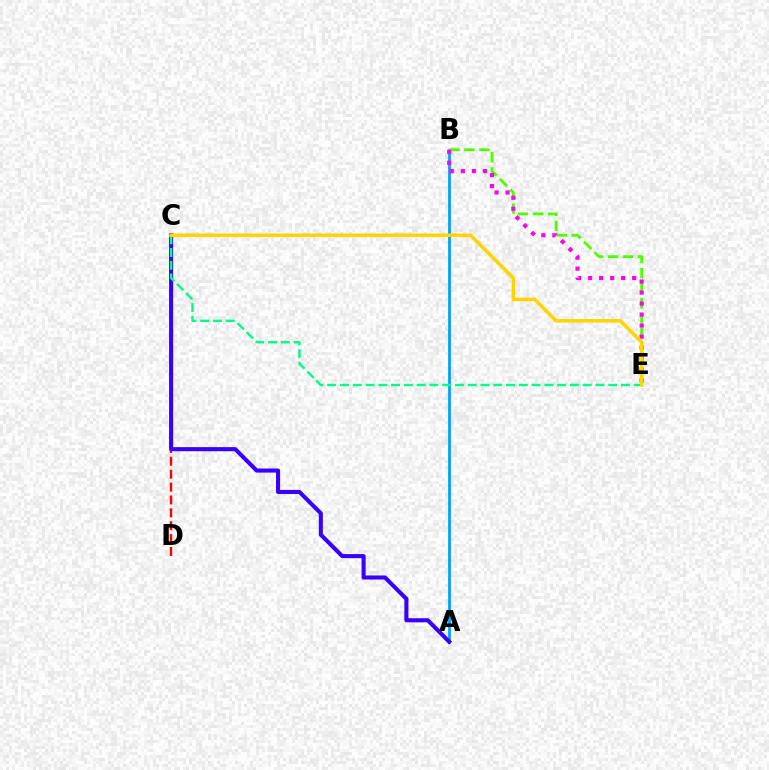{('A', 'B'): [{'color': '#009eff', 'line_style': 'solid', 'thickness': 1.97}], ('C', 'D'): [{'color': '#ff0000', 'line_style': 'dashed', 'thickness': 1.75}], ('B', 'E'): [{'color': '#4fff00', 'line_style': 'dashed', 'thickness': 2.04}, {'color': '#ff00ed', 'line_style': 'dotted', 'thickness': 2.99}], ('A', 'C'): [{'color': '#3700ff', 'line_style': 'solid', 'thickness': 2.94}], ('C', 'E'): [{'color': '#00ff86', 'line_style': 'dashed', 'thickness': 1.74}, {'color': '#ffd500', 'line_style': 'solid', 'thickness': 2.57}]}